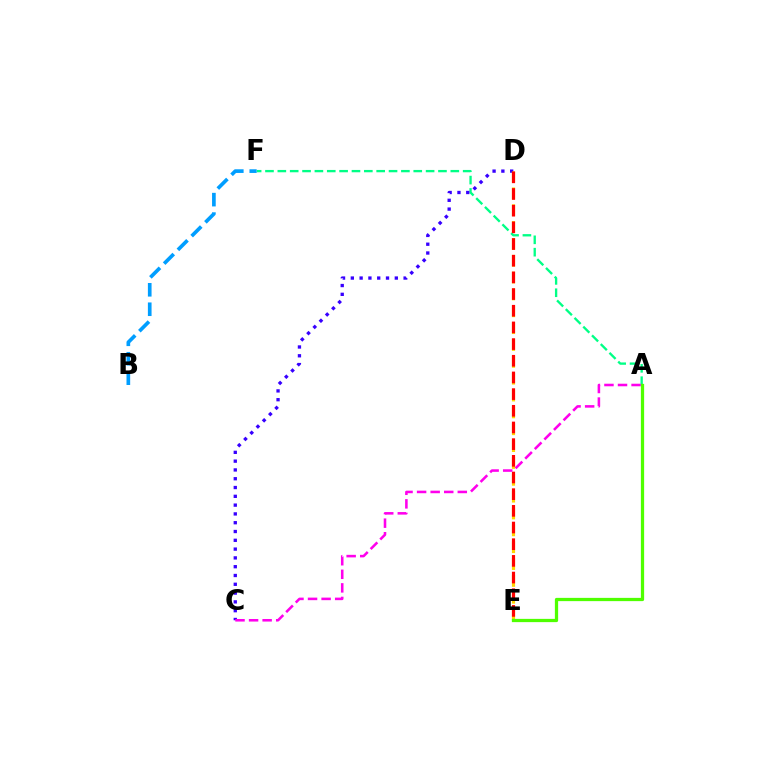{('A', 'F'): [{'color': '#00ff86', 'line_style': 'dashed', 'thickness': 1.68}], ('C', 'D'): [{'color': '#3700ff', 'line_style': 'dotted', 'thickness': 2.39}], ('D', 'E'): [{'color': '#ffd500', 'line_style': 'dashed', 'thickness': 2.29}, {'color': '#ff0000', 'line_style': 'dashed', 'thickness': 2.27}], ('A', 'C'): [{'color': '#ff00ed', 'line_style': 'dashed', 'thickness': 1.84}], ('B', 'F'): [{'color': '#009eff', 'line_style': 'dashed', 'thickness': 2.64}], ('A', 'E'): [{'color': '#4fff00', 'line_style': 'solid', 'thickness': 2.34}]}